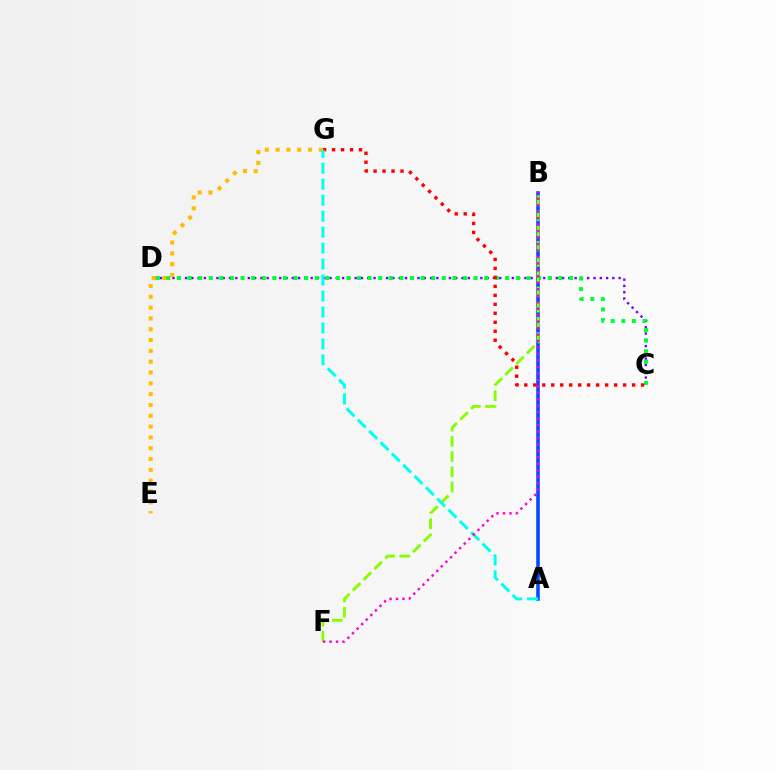{('C', 'D'): [{'color': '#7200ff', 'line_style': 'dotted', 'thickness': 1.71}, {'color': '#00ff39', 'line_style': 'dotted', 'thickness': 2.88}], ('A', 'B'): [{'color': '#004bff', 'line_style': 'solid', 'thickness': 2.56}], ('C', 'G'): [{'color': '#ff0000', 'line_style': 'dotted', 'thickness': 2.44}], ('E', 'G'): [{'color': '#ffbd00', 'line_style': 'dotted', 'thickness': 2.94}], ('B', 'F'): [{'color': '#84ff00', 'line_style': 'dashed', 'thickness': 2.07}, {'color': '#ff00cf', 'line_style': 'dotted', 'thickness': 1.76}], ('A', 'G'): [{'color': '#00fff6', 'line_style': 'dashed', 'thickness': 2.17}]}